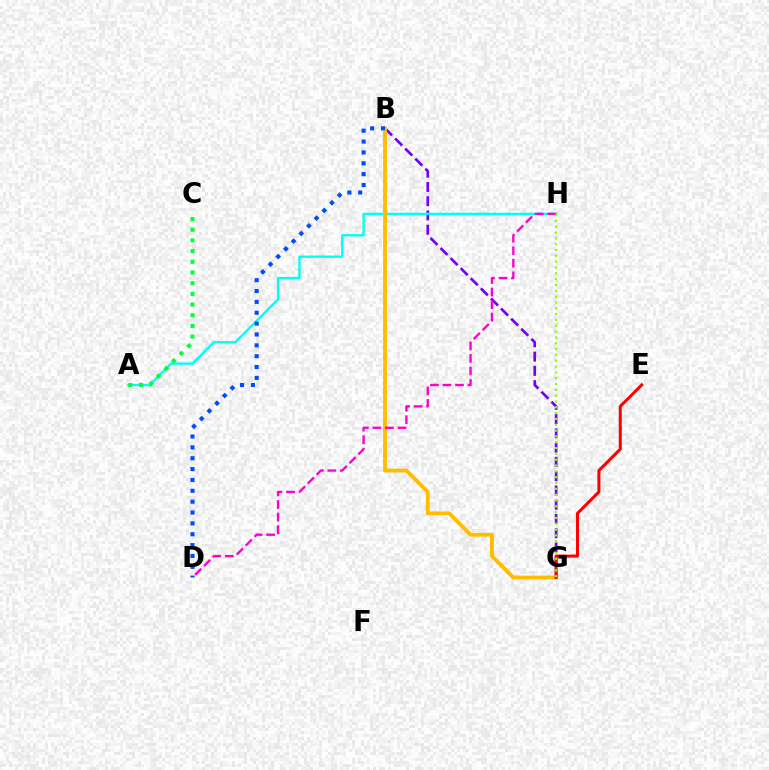{('B', 'G'): [{'color': '#7200ff', 'line_style': 'dashed', 'thickness': 1.94}, {'color': '#ffbd00', 'line_style': 'solid', 'thickness': 2.75}], ('A', 'H'): [{'color': '#00fff6', 'line_style': 'solid', 'thickness': 1.69}], ('E', 'G'): [{'color': '#ff0000', 'line_style': 'solid', 'thickness': 2.18}], ('B', 'D'): [{'color': '#004bff', 'line_style': 'dotted', 'thickness': 2.95}], ('A', 'C'): [{'color': '#00ff39', 'line_style': 'dotted', 'thickness': 2.9}], ('D', 'H'): [{'color': '#ff00cf', 'line_style': 'dashed', 'thickness': 1.7}], ('G', 'H'): [{'color': '#84ff00', 'line_style': 'dotted', 'thickness': 1.58}]}